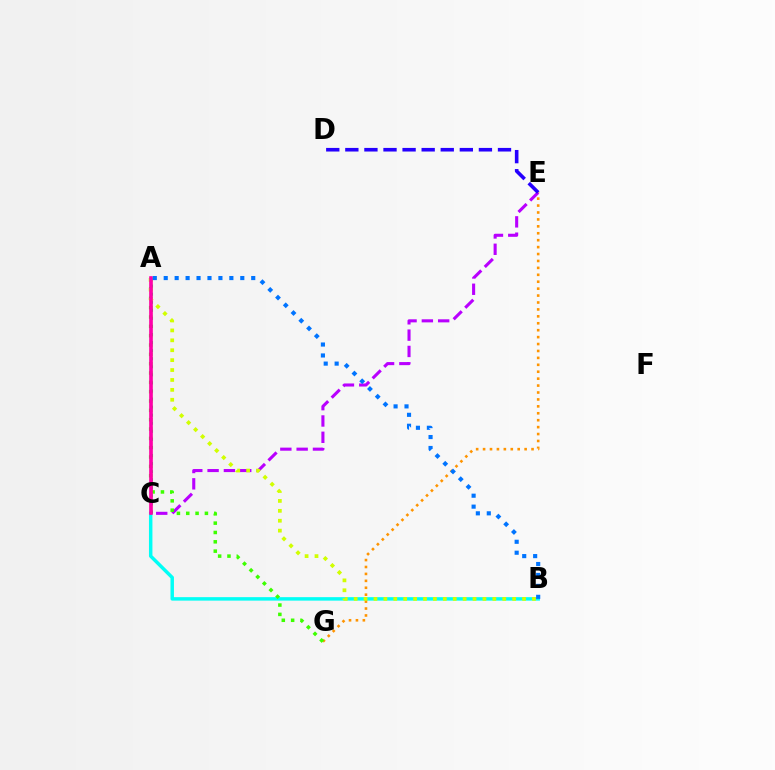{('B', 'C'): [{'color': '#00fff6', 'line_style': 'solid', 'thickness': 2.5}], ('A', 'C'): [{'color': '#00ff5c', 'line_style': 'dotted', 'thickness': 2.19}, {'color': '#ff0000', 'line_style': 'solid', 'thickness': 1.74}, {'color': '#ff00ac', 'line_style': 'solid', 'thickness': 2.56}], ('C', 'E'): [{'color': '#b900ff', 'line_style': 'dashed', 'thickness': 2.22}], ('E', 'G'): [{'color': '#ff9400', 'line_style': 'dotted', 'thickness': 1.88}], ('A', 'G'): [{'color': '#3dff00', 'line_style': 'dotted', 'thickness': 2.54}], ('D', 'E'): [{'color': '#2500ff', 'line_style': 'dashed', 'thickness': 2.59}], ('A', 'B'): [{'color': '#d1ff00', 'line_style': 'dotted', 'thickness': 2.69}, {'color': '#0074ff', 'line_style': 'dotted', 'thickness': 2.97}]}